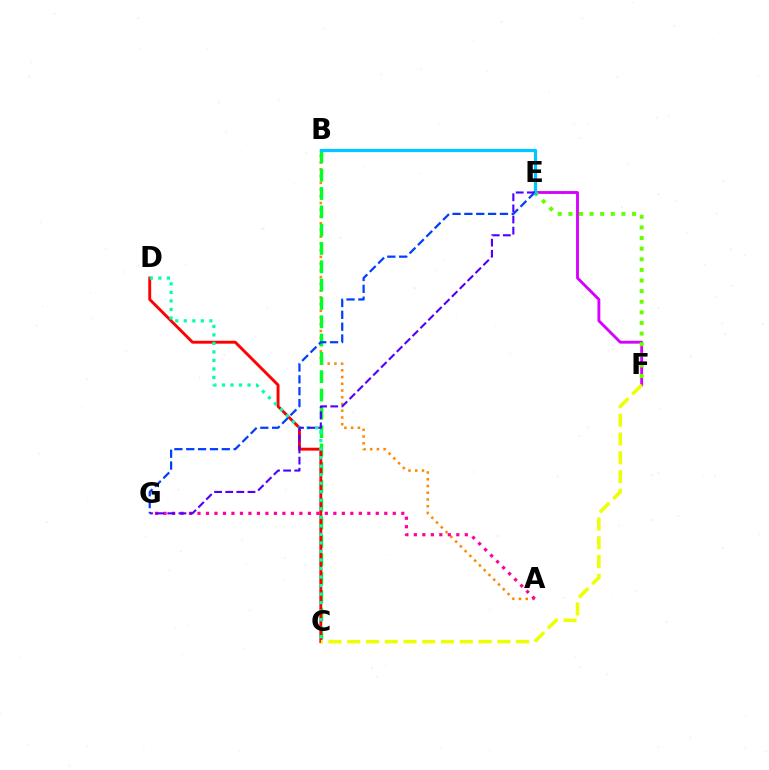{('A', 'B'): [{'color': '#ff8800', 'line_style': 'dotted', 'thickness': 1.83}], ('E', 'F'): [{'color': '#d600ff', 'line_style': 'solid', 'thickness': 2.06}, {'color': '#66ff00', 'line_style': 'dotted', 'thickness': 2.88}], ('A', 'G'): [{'color': '#ff00a0', 'line_style': 'dotted', 'thickness': 2.31}], ('B', 'C'): [{'color': '#00ff27', 'line_style': 'dashed', 'thickness': 2.49}], ('C', 'D'): [{'color': '#ff0000', 'line_style': 'solid', 'thickness': 2.08}, {'color': '#00ffaf', 'line_style': 'dotted', 'thickness': 2.32}], ('E', 'G'): [{'color': '#003fff', 'line_style': 'dashed', 'thickness': 1.61}, {'color': '#4f00ff', 'line_style': 'dashed', 'thickness': 1.51}], ('B', 'E'): [{'color': '#00c7ff', 'line_style': 'solid', 'thickness': 2.33}], ('C', 'F'): [{'color': '#eeff00', 'line_style': 'dashed', 'thickness': 2.55}]}